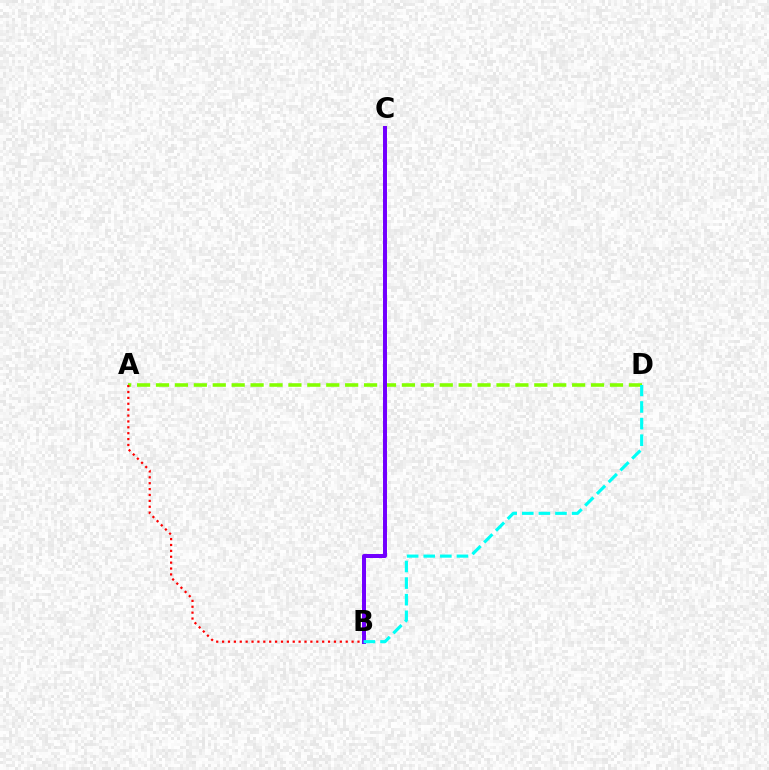{('A', 'D'): [{'color': '#84ff00', 'line_style': 'dashed', 'thickness': 2.57}], ('A', 'B'): [{'color': '#ff0000', 'line_style': 'dotted', 'thickness': 1.6}], ('B', 'C'): [{'color': '#7200ff', 'line_style': 'solid', 'thickness': 2.87}], ('B', 'D'): [{'color': '#00fff6', 'line_style': 'dashed', 'thickness': 2.26}]}